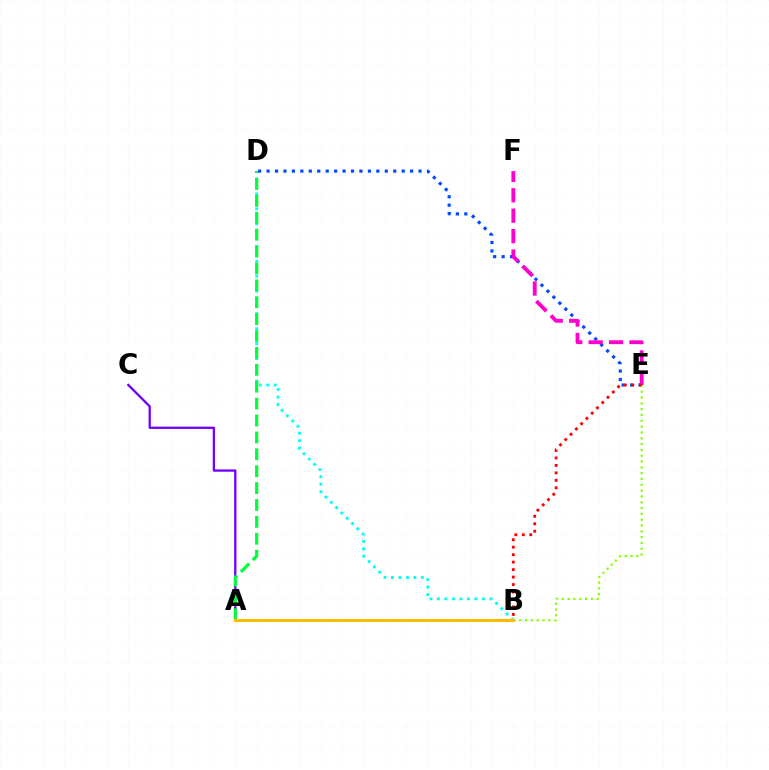{('A', 'C'): [{'color': '#7200ff', 'line_style': 'solid', 'thickness': 1.67}], ('B', 'D'): [{'color': '#00fff6', 'line_style': 'dotted', 'thickness': 2.03}], ('A', 'D'): [{'color': '#00ff39', 'line_style': 'dashed', 'thickness': 2.3}], ('D', 'E'): [{'color': '#004bff', 'line_style': 'dotted', 'thickness': 2.29}], ('B', 'E'): [{'color': '#84ff00', 'line_style': 'dotted', 'thickness': 1.58}, {'color': '#ff0000', 'line_style': 'dotted', 'thickness': 2.03}], ('E', 'F'): [{'color': '#ff00cf', 'line_style': 'dashed', 'thickness': 2.77}], ('A', 'B'): [{'color': '#ffbd00', 'line_style': 'solid', 'thickness': 2.18}]}